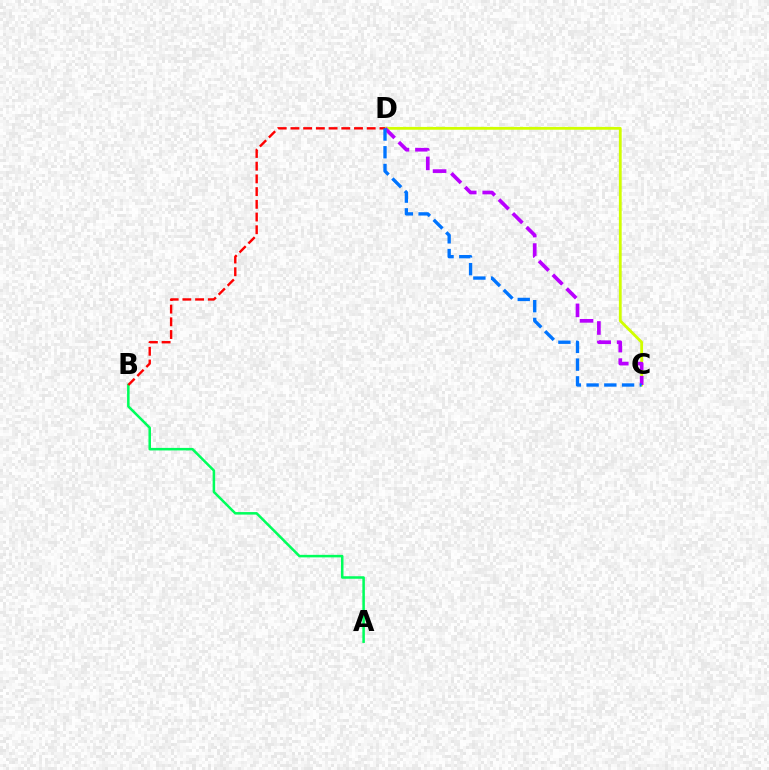{('A', 'B'): [{'color': '#00ff5c', 'line_style': 'solid', 'thickness': 1.82}], ('C', 'D'): [{'color': '#d1ff00', 'line_style': 'solid', 'thickness': 2.02}, {'color': '#b900ff', 'line_style': 'dashed', 'thickness': 2.65}, {'color': '#0074ff', 'line_style': 'dashed', 'thickness': 2.41}], ('B', 'D'): [{'color': '#ff0000', 'line_style': 'dashed', 'thickness': 1.73}]}